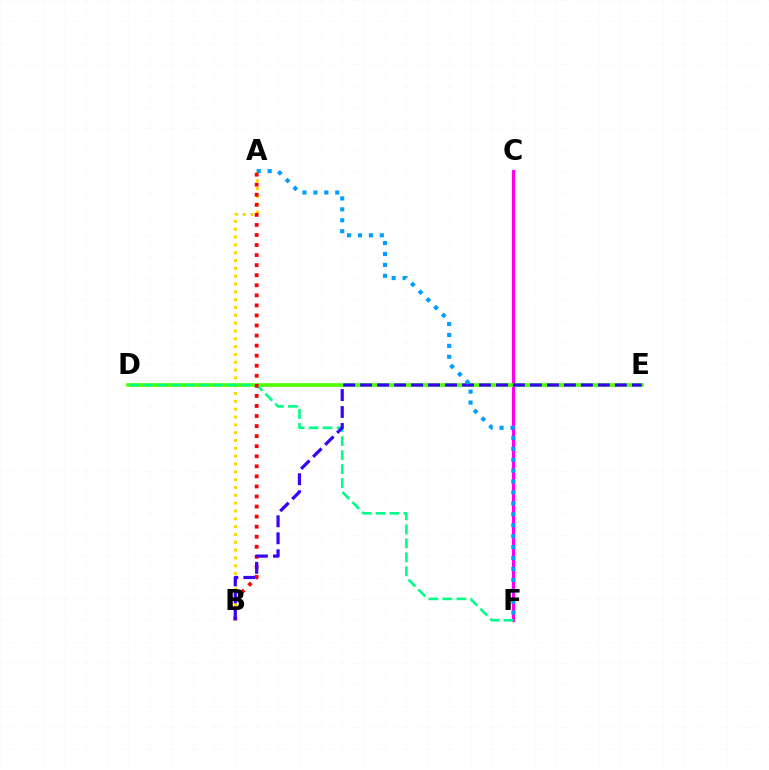{('A', 'B'): [{'color': '#ffd500', 'line_style': 'dotted', 'thickness': 2.13}, {'color': '#ff0000', 'line_style': 'dotted', 'thickness': 2.73}], ('C', 'F'): [{'color': '#ff00ed', 'line_style': 'solid', 'thickness': 2.28}], ('D', 'E'): [{'color': '#4fff00', 'line_style': 'solid', 'thickness': 2.61}], ('D', 'F'): [{'color': '#00ff86', 'line_style': 'dashed', 'thickness': 1.9}], ('B', 'E'): [{'color': '#3700ff', 'line_style': 'dashed', 'thickness': 2.31}], ('A', 'F'): [{'color': '#009eff', 'line_style': 'dotted', 'thickness': 2.97}]}